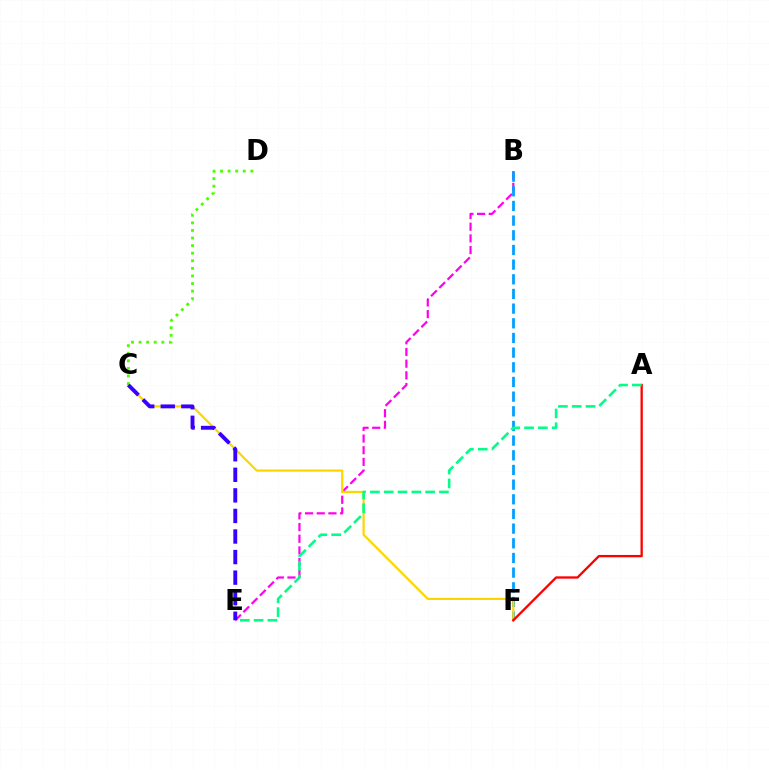{('B', 'E'): [{'color': '#ff00ed', 'line_style': 'dashed', 'thickness': 1.59}], ('B', 'F'): [{'color': '#009eff', 'line_style': 'dashed', 'thickness': 1.99}], ('C', 'F'): [{'color': '#ffd500', 'line_style': 'solid', 'thickness': 1.58}], ('A', 'F'): [{'color': '#ff0000', 'line_style': 'solid', 'thickness': 1.67}], ('C', 'D'): [{'color': '#4fff00', 'line_style': 'dotted', 'thickness': 2.06}], ('A', 'E'): [{'color': '#00ff86', 'line_style': 'dashed', 'thickness': 1.88}], ('C', 'E'): [{'color': '#3700ff', 'line_style': 'dashed', 'thickness': 2.79}]}